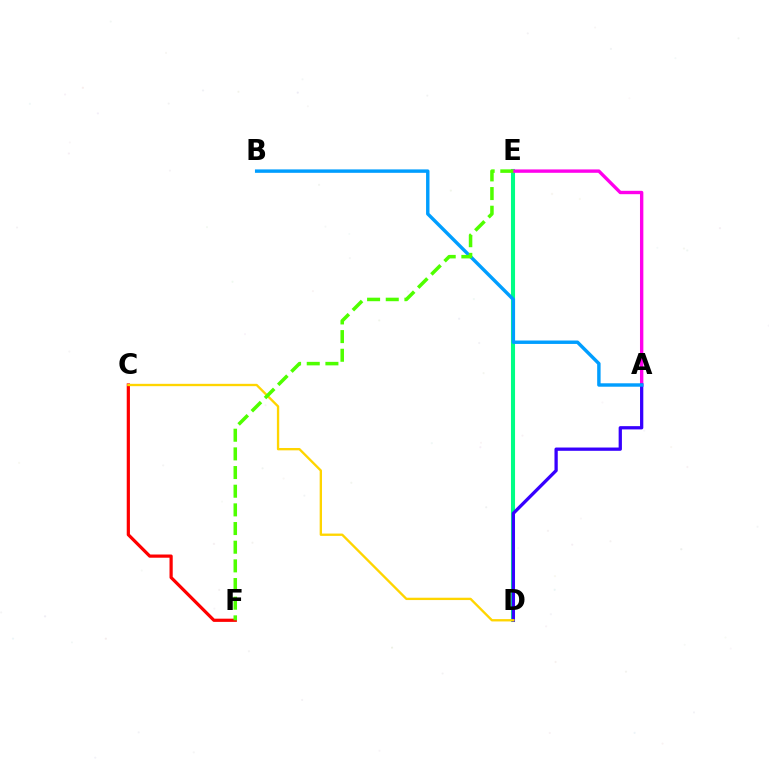{('C', 'F'): [{'color': '#ff0000', 'line_style': 'solid', 'thickness': 2.31}], ('D', 'E'): [{'color': '#00ff86', 'line_style': 'solid', 'thickness': 2.94}], ('A', 'E'): [{'color': '#ff00ed', 'line_style': 'solid', 'thickness': 2.43}], ('A', 'D'): [{'color': '#3700ff', 'line_style': 'solid', 'thickness': 2.36}], ('A', 'B'): [{'color': '#009eff', 'line_style': 'solid', 'thickness': 2.47}], ('C', 'D'): [{'color': '#ffd500', 'line_style': 'solid', 'thickness': 1.68}], ('E', 'F'): [{'color': '#4fff00', 'line_style': 'dashed', 'thickness': 2.54}]}